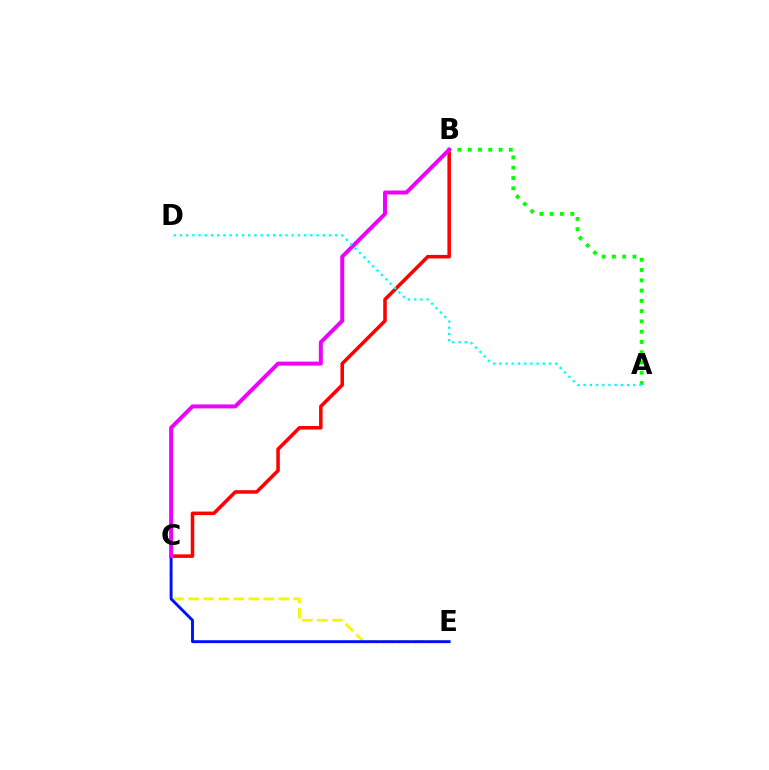{('B', 'C'): [{'color': '#ff0000', 'line_style': 'solid', 'thickness': 2.55}, {'color': '#ee00ff', 'line_style': 'solid', 'thickness': 2.85}], ('C', 'E'): [{'color': '#fcf500', 'line_style': 'dashed', 'thickness': 2.04}, {'color': '#0010ff', 'line_style': 'solid', 'thickness': 2.09}], ('A', 'B'): [{'color': '#08ff00', 'line_style': 'dotted', 'thickness': 2.79}], ('A', 'D'): [{'color': '#00fff6', 'line_style': 'dotted', 'thickness': 1.69}]}